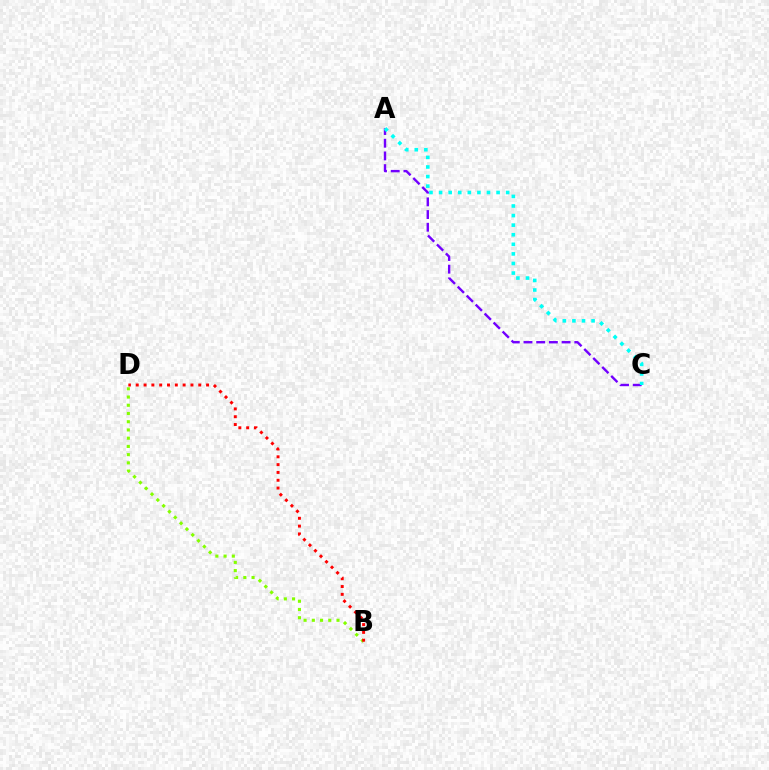{('A', 'C'): [{'color': '#7200ff', 'line_style': 'dashed', 'thickness': 1.72}, {'color': '#00fff6', 'line_style': 'dotted', 'thickness': 2.6}], ('B', 'D'): [{'color': '#84ff00', 'line_style': 'dotted', 'thickness': 2.24}, {'color': '#ff0000', 'line_style': 'dotted', 'thickness': 2.12}]}